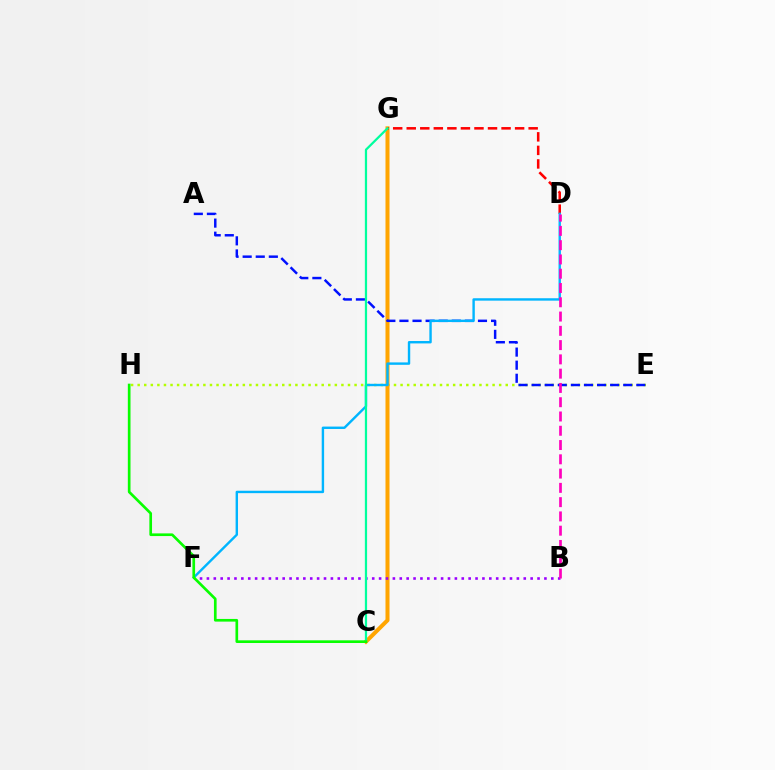{('E', 'H'): [{'color': '#b3ff00', 'line_style': 'dotted', 'thickness': 1.79}], ('C', 'G'): [{'color': '#ffa500', 'line_style': 'solid', 'thickness': 2.89}, {'color': '#00ff9d', 'line_style': 'solid', 'thickness': 1.61}], ('D', 'G'): [{'color': '#ff0000', 'line_style': 'dashed', 'thickness': 1.84}], ('B', 'F'): [{'color': '#9b00ff', 'line_style': 'dotted', 'thickness': 1.87}], ('A', 'E'): [{'color': '#0010ff', 'line_style': 'dashed', 'thickness': 1.78}], ('D', 'F'): [{'color': '#00b5ff', 'line_style': 'solid', 'thickness': 1.73}], ('B', 'D'): [{'color': '#ff00bd', 'line_style': 'dashed', 'thickness': 1.94}], ('C', 'H'): [{'color': '#08ff00', 'line_style': 'solid', 'thickness': 1.93}]}